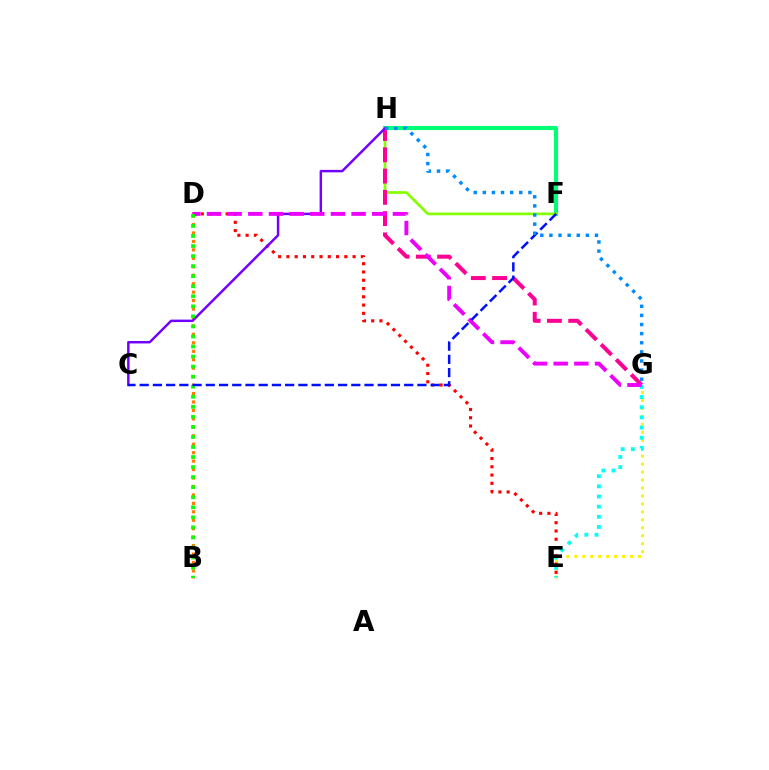{('F', 'H'): [{'color': '#00ff74', 'line_style': 'solid', 'thickness': 2.99}, {'color': '#84ff00', 'line_style': 'solid', 'thickness': 1.94}], ('E', 'G'): [{'color': '#fcf500', 'line_style': 'dotted', 'thickness': 2.16}, {'color': '#00fff6', 'line_style': 'dotted', 'thickness': 2.76}], ('B', 'D'): [{'color': '#ff7c00', 'line_style': 'dotted', 'thickness': 2.3}, {'color': '#08ff00', 'line_style': 'dotted', 'thickness': 2.73}], ('D', 'E'): [{'color': '#ff0000', 'line_style': 'dotted', 'thickness': 2.25}], ('G', 'H'): [{'color': '#ff0094', 'line_style': 'dashed', 'thickness': 2.89}, {'color': '#008cff', 'line_style': 'dotted', 'thickness': 2.48}], ('C', 'H'): [{'color': '#7200ff', 'line_style': 'solid', 'thickness': 1.77}], ('D', 'G'): [{'color': '#ee00ff', 'line_style': 'dashed', 'thickness': 2.81}], ('C', 'F'): [{'color': '#0010ff', 'line_style': 'dashed', 'thickness': 1.8}]}